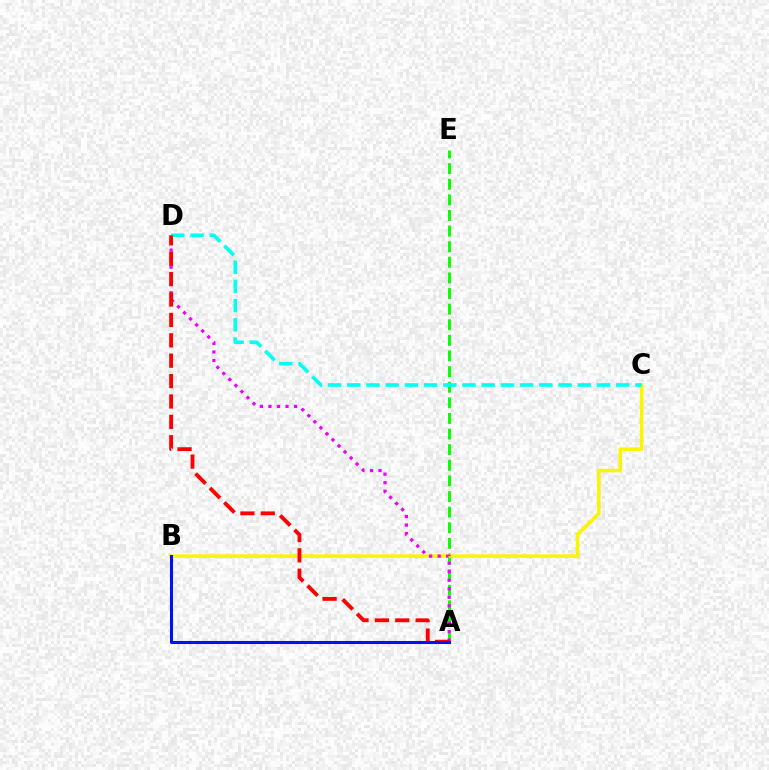{('A', 'E'): [{'color': '#08ff00', 'line_style': 'dashed', 'thickness': 2.12}], ('B', 'C'): [{'color': '#fcf500', 'line_style': 'solid', 'thickness': 2.55}], ('A', 'D'): [{'color': '#ee00ff', 'line_style': 'dotted', 'thickness': 2.32}, {'color': '#ff0000', 'line_style': 'dashed', 'thickness': 2.77}], ('C', 'D'): [{'color': '#00fff6', 'line_style': 'dashed', 'thickness': 2.61}], ('A', 'B'): [{'color': '#0010ff', 'line_style': 'solid', 'thickness': 2.2}]}